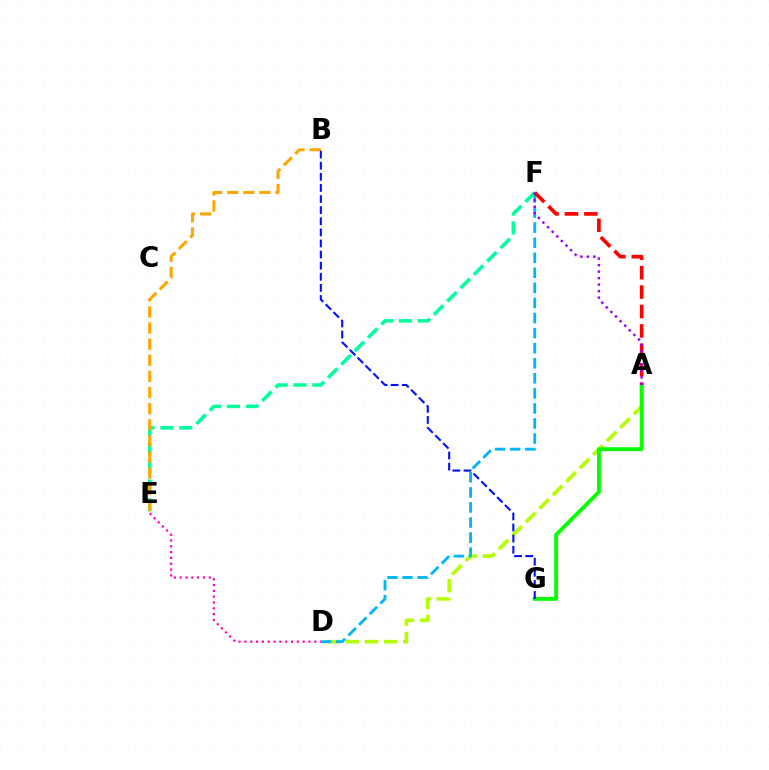{('A', 'D'): [{'color': '#b3ff00', 'line_style': 'dashed', 'thickness': 2.59}], ('D', 'F'): [{'color': '#00b5ff', 'line_style': 'dashed', 'thickness': 2.05}], ('A', 'G'): [{'color': '#08ff00', 'line_style': 'solid', 'thickness': 2.8}], ('E', 'F'): [{'color': '#00ff9d', 'line_style': 'dashed', 'thickness': 2.56}], ('A', 'F'): [{'color': '#ff0000', 'line_style': 'dashed', 'thickness': 2.64}, {'color': '#9b00ff', 'line_style': 'dotted', 'thickness': 1.77}], ('B', 'E'): [{'color': '#ffa500', 'line_style': 'dashed', 'thickness': 2.19}], ('B', 'G'): [{'color': '#0010ff', 'line_style': 'dashed', 'thickness': 1.51}], ('D', 'E'): [{'color': '#ff00bd', 'line_style': 'dotted', 'thickness': 1.58}]}